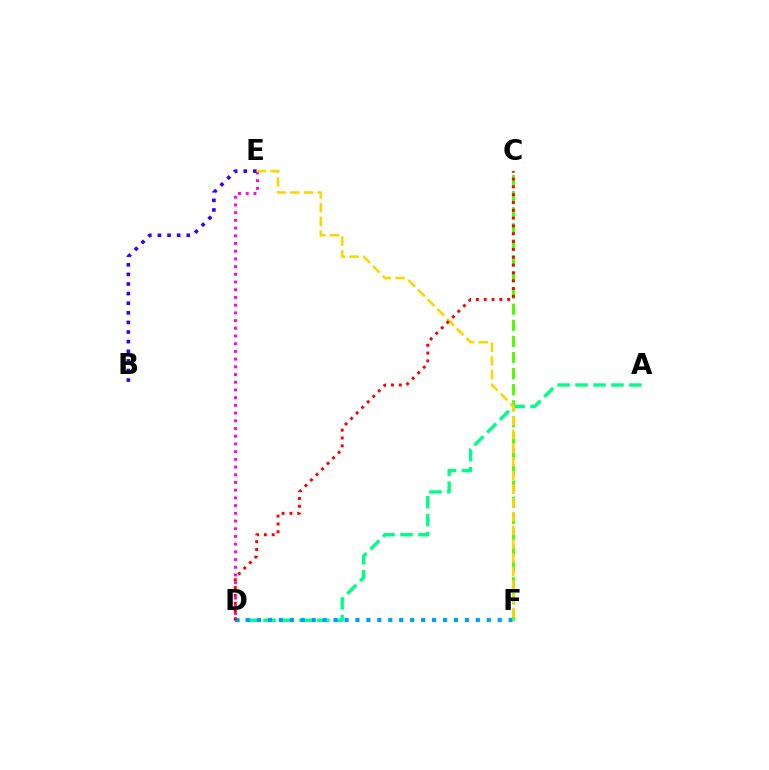{('A', 'D'): [{'color': '#00ff86', 'line_style': 'dashed', 'thickness': 2.44}], ('D', 'E'): [{'color': '#ff00ed', 'line_style': 'dotted', 'thickness': 2.09}], ('B', 'E'): [{'color': '#3700ff', 'line_style': 'dotted', 'thickness': 2.61}], ('D', 'F'): [{'color': '#009eff', 'line_style': 'dotted', 'thickness': 2.97}], ('C', 'F'): [{'color': '#4fff00', 'line_style': 'dashed', 'thickness': 2.19}], ('E', 'F'): [{'color': '#ffd500', 'line_style': 'dashed', 'thickness': 1.86}], ('C', 'D'): [{'color': '#ff0000', 'line_style': 'dotted', 'thickness': 2.12}]}